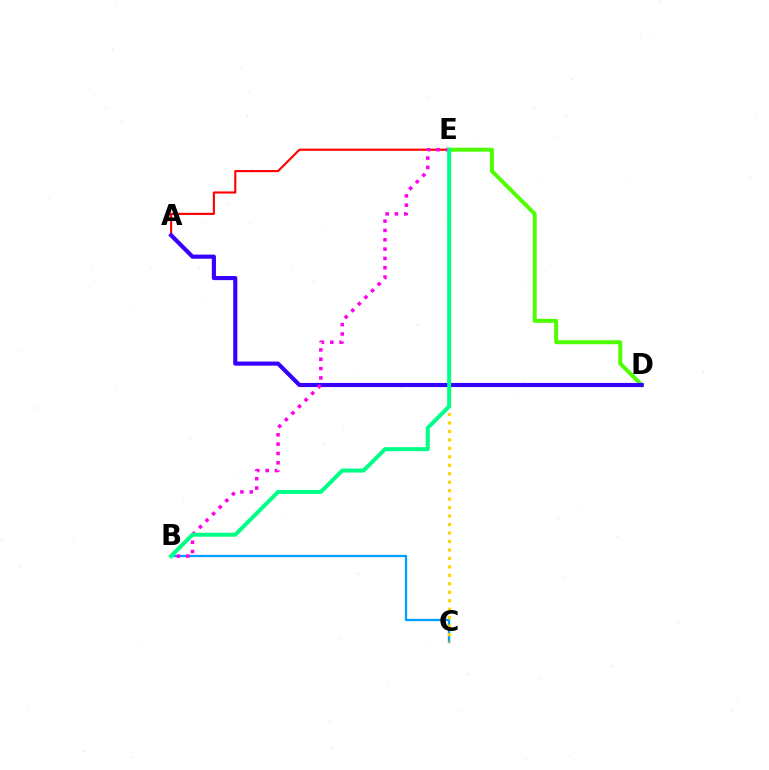{('B', 'C'): [{'color': '#009eff', 'line_style': 'solid', 'thickness': 1.66}], ('D', 'E'): [{'color': '#4fff00', 'line_style': 'solid', 'thickness': 2.86}], ('A', 'E'): [{'color': '#ff0000', 'line_style': 'solid', 'thickness': 1.53}], ('C', 'E'): [{'color': '#ffd500', 'line_style': 'dotted', 'thickness': 2.3}], ('A', 'D'): [{'color': '#3700ff', 'line_style': 'solid', 'thickness': 2.98}], ('B', 'E'): [{'color': '#ff00ed', 'line_style': 'dotted', 'thickness': 2.53}, {'color': '#00ff86', 'line_style': 'solid', 'thickness': 2.88}]}